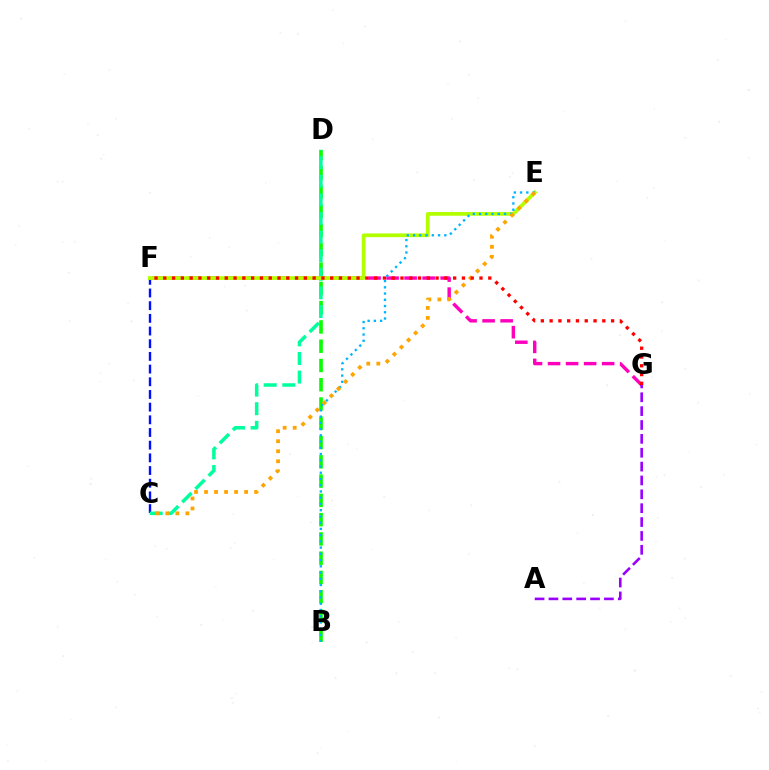{('C', 'F'): [{'color': '#0010ff', 'line_style': 'dashed', 'thickness': 1.72}], ('B', 'D'): [{'color': '#08ff00', 'line_style': 'dashed', 'thickness': 2.62}], ('C', 'D'): [{'color': '#00ff9d', 'line_style': 'dashed', 'thickness': 2.53}], ('F', 'G'): [{'color': '#ff00bd', 'line_style': 'dashed', 'thickness': 2.45}, {'color': '#ff0000', 'line_style': 'dotted', 'thickness': 2.39}], ('E', 'F'): [{'color': '#b3ff00', 'line_style': 'solid', 'thickness': 2.68}], ('B', 'E'): [{'color': '#00b5ff', 'line_style': 'dotted', 'thickness': 1.69}], ('C', 'E'): [{'color': '#ffa500', 'line_style': 'dotted', 'thickness': 2.72}], ('A', 'G'): [{'color': '#9b00ff', 'line_style': 'dashed', 'thickness': 1.88}]}